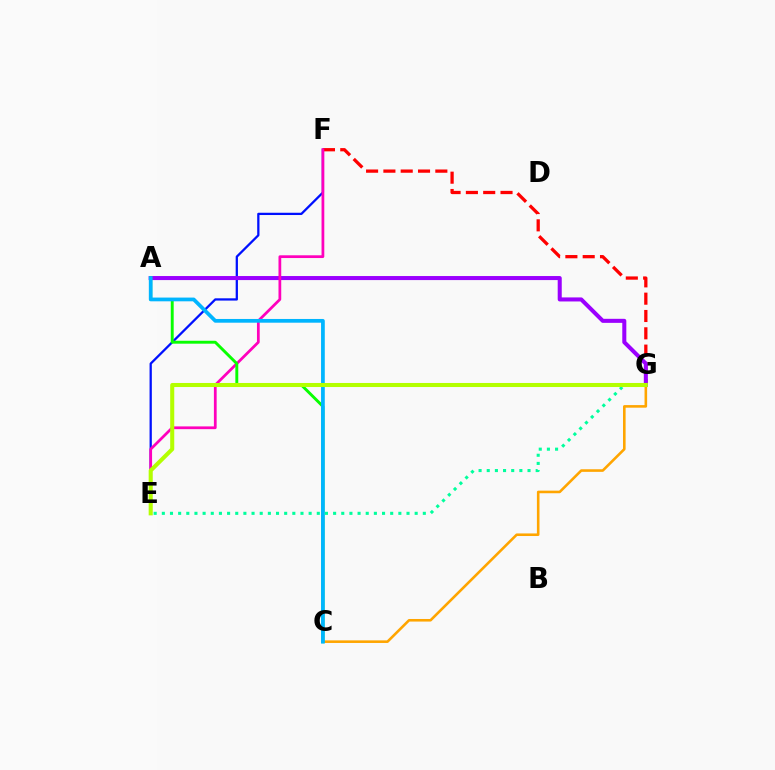{('C', 'G'): [{'color': '#ffa500', 'line_style': 'solid', 'thickness': 1.86}], ('E', 'F'): [{'color': '#0010ff', 'line_style': 'solid', 'thickness': 1.64}, {'color': '#ff00bd', 'line_style': 'solid', 'thickness': 1.98}], ('F', 'G'): [{'color': '#ff0000', 'line_style': 'dashed', 'thickness': 2.35}], ('A', 'G'): [{'color': '#9b00ff', 'line_style': 'solid', 'thickness': 2.91}], ('A', 'C'): [{'color': '#08ff00', 'line_style': 'solid', 'thickness': 2.1}, {'color': '#00b5ff', 'line_style': 'solid', 'thickness': 2.69}], ('E', 'G'): [{'color': '#00ff9d', 'line_style': 'dotted', 'thickness': 2.22}, {'color': '#b3ff00', 'line_style': 'solid', 'thickness': 2.92}]}